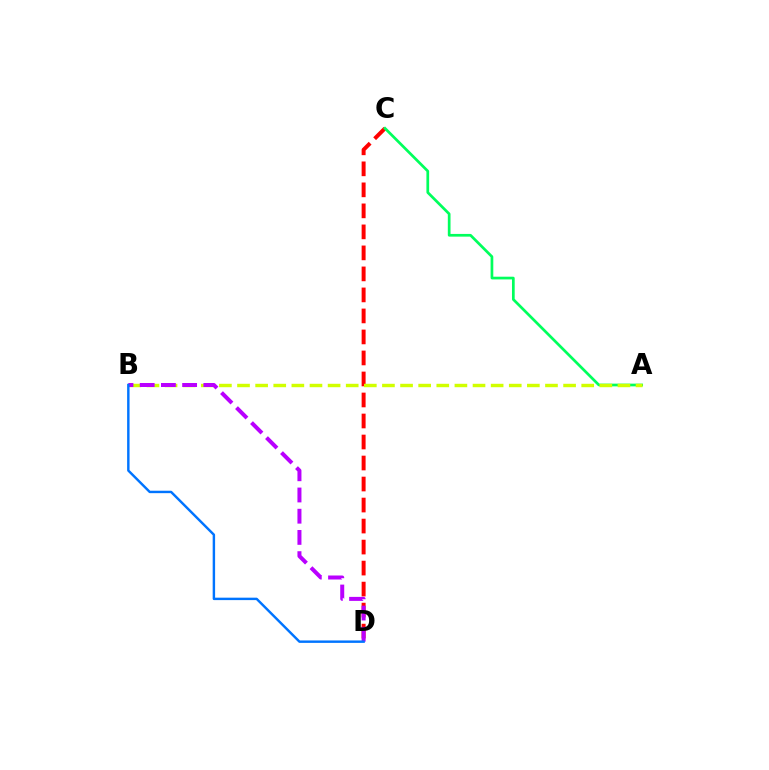{('C', 'D'): [{'color': '#ff0000', 'line_style': 'dashed', 'thickness': 2.85}], ('A', 'C'): [{'color': '#00ff5c', 'line_style': 'solid', 'thickness': 1.95}], ('A', 'B'): [{'color': '#d1ff00', 'line_style': 'dashed', 'thickness': 2.46}], ('B', 'D'): [{'color': '#b900ff', 'line_style': 'dashed', 'thickness': 2.88}, {'color': '#0074ff', 'line_style': 'solid', 'thickness': 1.75}]}